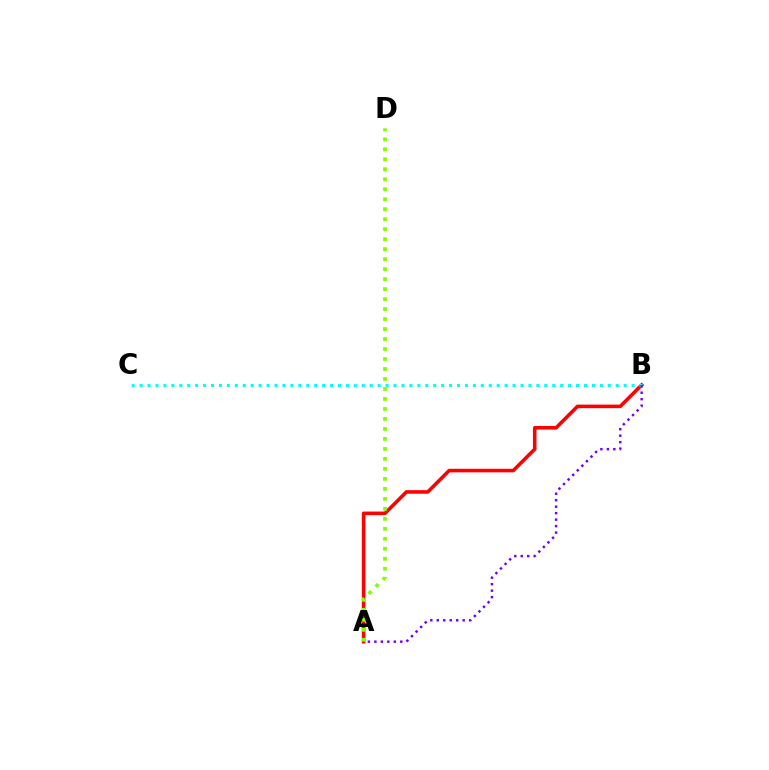{('A', 'B'): [{'color': '#ff0000', 'line_style': 'solid', 'thickness': 2.57}, {'color': '#7200ff', 'line_style': 'dotted', 'thickness': 1.76}], ('B', 'C'): [{'color': '#00fff6', 'line_style': 'dotted', 'thickness': 2.16}], ('A', 'D'): [{'color': '#84ff00', 'line_style': 'dotted', 'thickness': 2.71}]}